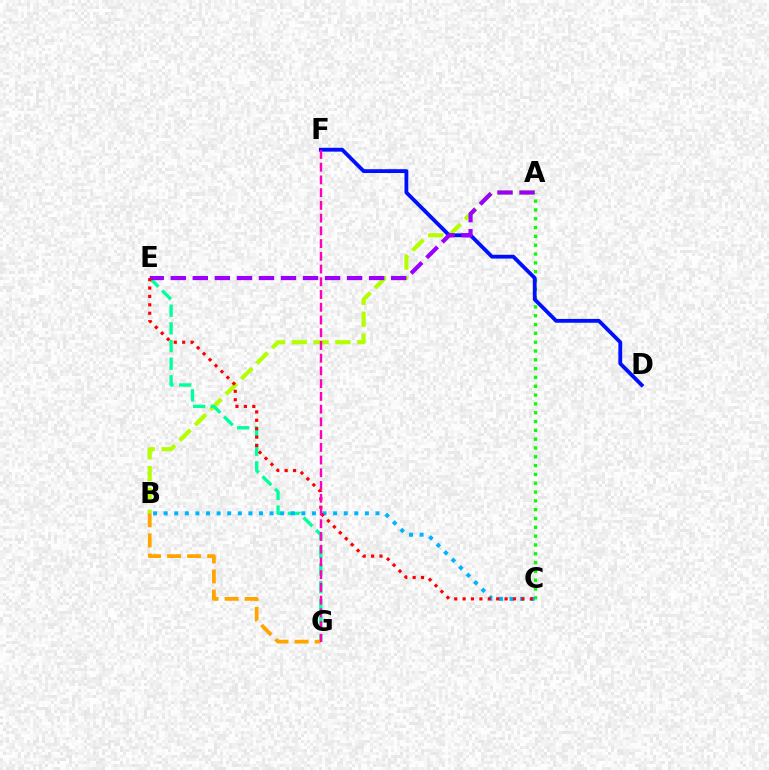{('A', 'C'): [{'color': '#08ff00', 'line_style': 'dotted', 'thickness': 2.4}], ('A', 'B'): [{'color': '#b3ff00', 'line_style': 'dashed', 'thickness': 2.97}], ('E', 'G'): [{'color': '#00ff9d', 'line_style': 'dashed', 'thickness': 2.4}], ('D', 'F'): [{'color': '#0010ff', 'line_style': 'solid', 'thickness': 2.76}], ('B', 'C'): [{'color': '#00b5ff', 'line_style': 'dotted', 'thickness': 2.88}], ('A', 'E'): [{'color': '#9b00ff', 'line_style': 'dashed', 'thickness': 2.99}], ('B', 'G'): [{'color': '#ffa500', 'line_style': 'dashed', 'thickness': 2.72}], ('C', 'E'): [{'color': '#ff0000', 'line_style': 'dotted', 'thickness': 2.28}], ('F', 'G'): [{'color': '#ff00bd', 'line_style': 'dashed', 'thickness': 1.73}]}